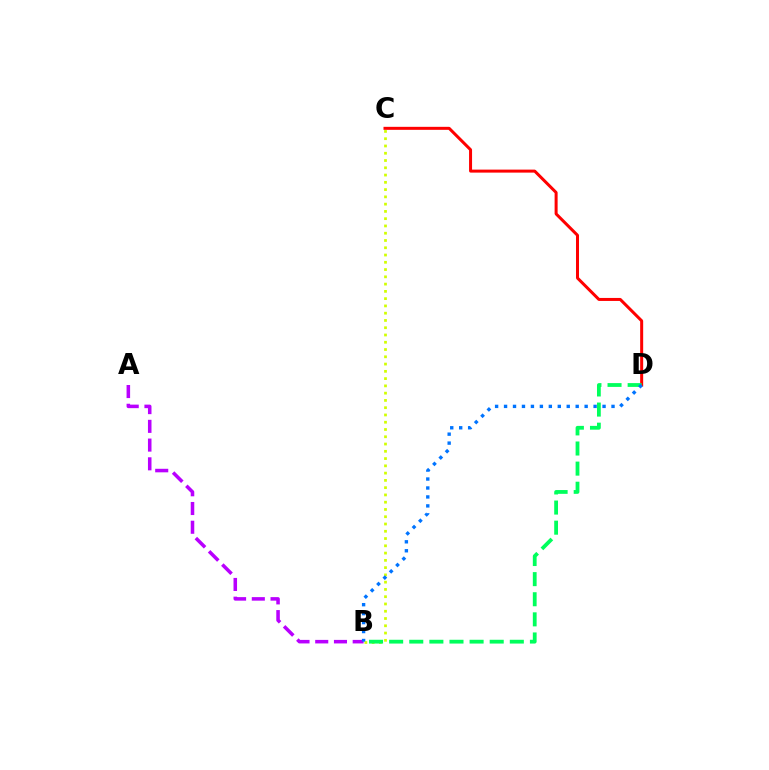{('A', 'B'): [{'color': '#b900ff', 'line_style': 'dashed', 'thickness': 2.54}], ('B', 'C'): [{'color': '#d1ff00', 'line_style': 'dotted', 'thickness': 1.98}], ('C', 'D'): [{'color': '#ff0000', 'line_style': 'solid', 'thickness': 2.16}], ('B', 'D'): [{'color': '#00ff5c', 'line_style': 'dashed', 'thickness': 2.73}, {'color': '#0074ff', 'line_style': 'dotted', 'thickness': 2.43}]}